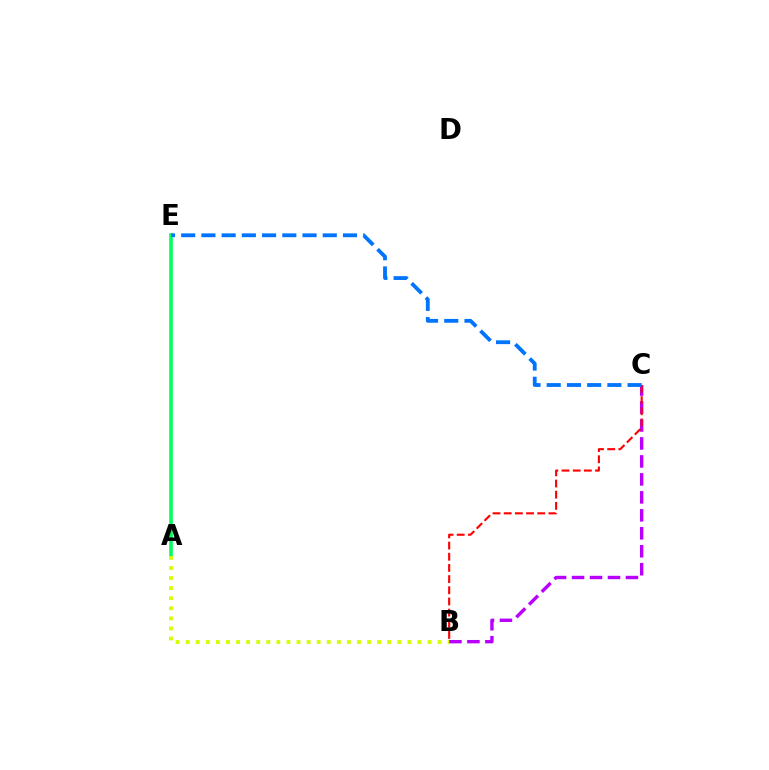{('B', 'C'): [{'color': '#b900ff', 'line_style': 'dashed', 'thickness': 2.44}, {'color': '#ff0000', 'line_style': 'dashed', 'thickness': 1.52}], ('A', 'E'): [{'color': '#00ff5c', 'line_style': 'solid', 'thickness': 2.58}], ('A', 'B'): [{'color': '#d1ff00', 'line_style': 'dotted', 'thickness': 2.74}], ('C', 'E'): [{'color': '#0074ff', 'line_style': 'dashed', 'thickness': 2.75}]}